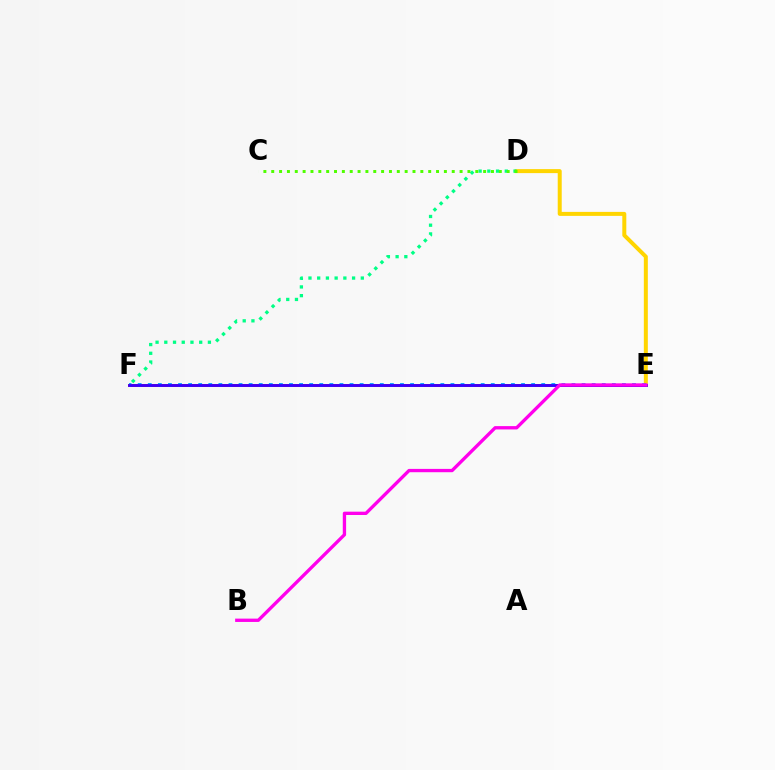{('E', 'F'): [{'color': '#ff0000', 'line_style': 'solid', 'thickness': 2.04}, {'color': '#009eff', 'line_style': 'dotted', 'thickness': 2.74}, {'color': '#3700ff', 'line_style': 'solid', 'thickness': 2.0}], ('D', 'E'): [{'color': '#ffd500', 'line_style': 'solid', 'thickness': 2.88}], ('D', 'F'): [{'color': '#00ff86', 'line_style': 'dotted', 'thickness': 2.37}], ('B', 'E'): [{'color': '#ff00ed', 'line_style': 'solid', 'thickness': 2.39}], ('C', 'D'): [{'color': '#4fff00', 'line_style': 'dotted', 'thickness': 2.13}]}